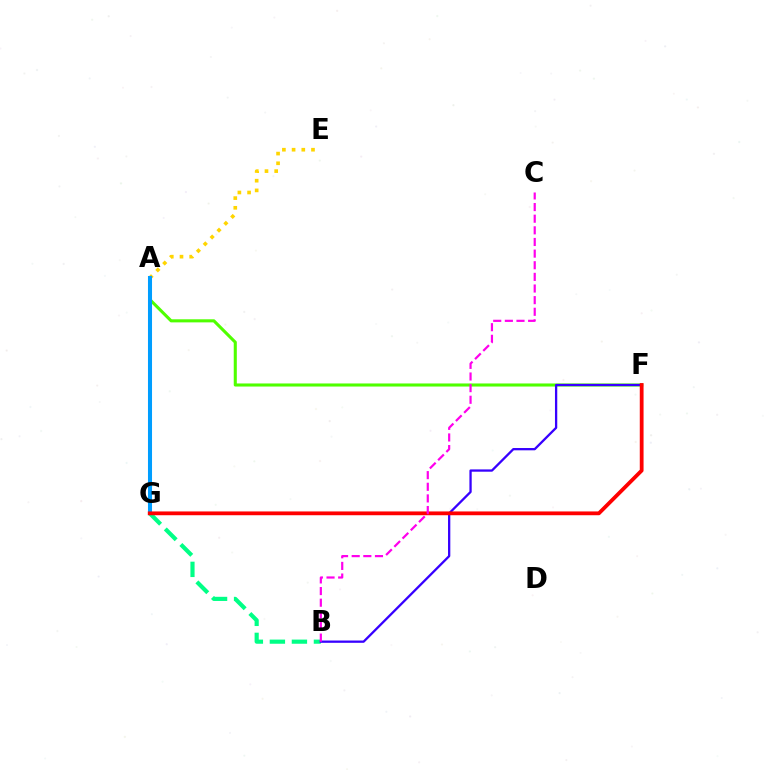{('A', 'E'): [{'color': '#ffd500', 'line_style': 'dotted', 'thickness': 2.64}], ('A', 'F'): [{'color': '#4fff00', 'line_style': 'solid', 'thickness': 2.22}], ('B', 'G'): [{'color': '#00ff86', 'line_style': 'dashed', 'thickness': 2.99}], ('A', 'G'): [{'color': '#009eff', 'line_style': 'solid', 'thickness': 2.92}], ('B', 'F'): [{'color': '#3700ff', 'line_style': 'solid', 'thickness': 1.65}], ('F', 'G'): [{'color': '#ff0000', 'line_style': 'solid', 'thickness': 2.73}], ('B', 'C'): [{'color': '#ff00ed', 'line_style': 'dashed', 'thickness': 1.58}]}